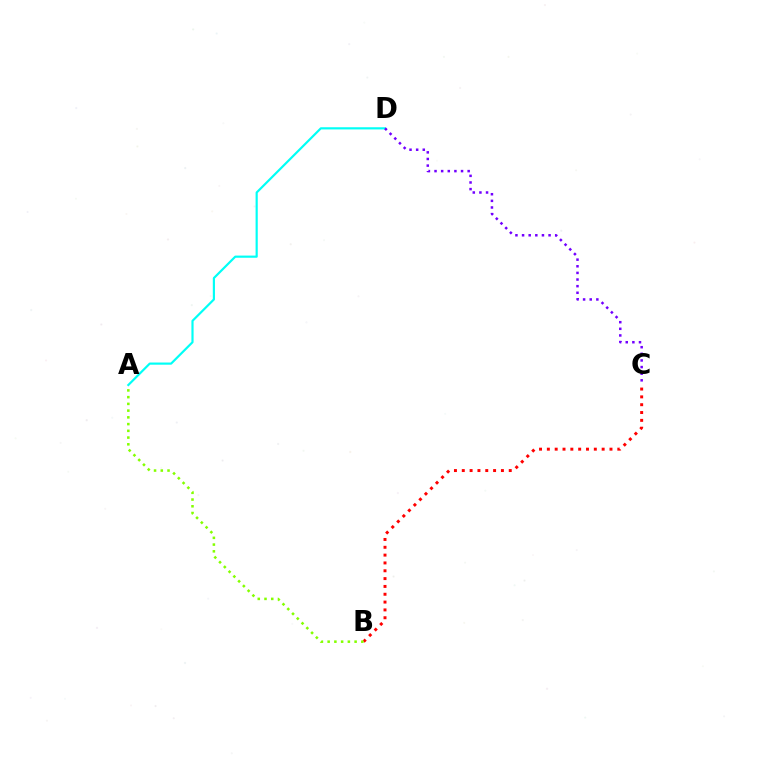{('A', 'D'): [{'color': '#00fff6', 'line_style': 'solid', 'thickness': 1.57}], ('B', 'C'): [{'color': '#ff0000', 'line_style': 'dotted', 'thickness': 2.13}], ('A', 'B'): [{'color': '#84ff00', 'line_style': 'dotted', 'thickness': 1.83}], ('C', 'D'): [{'color': '#7200ff', 'line_style': 'dotted', 'thickness': 1.8}]}